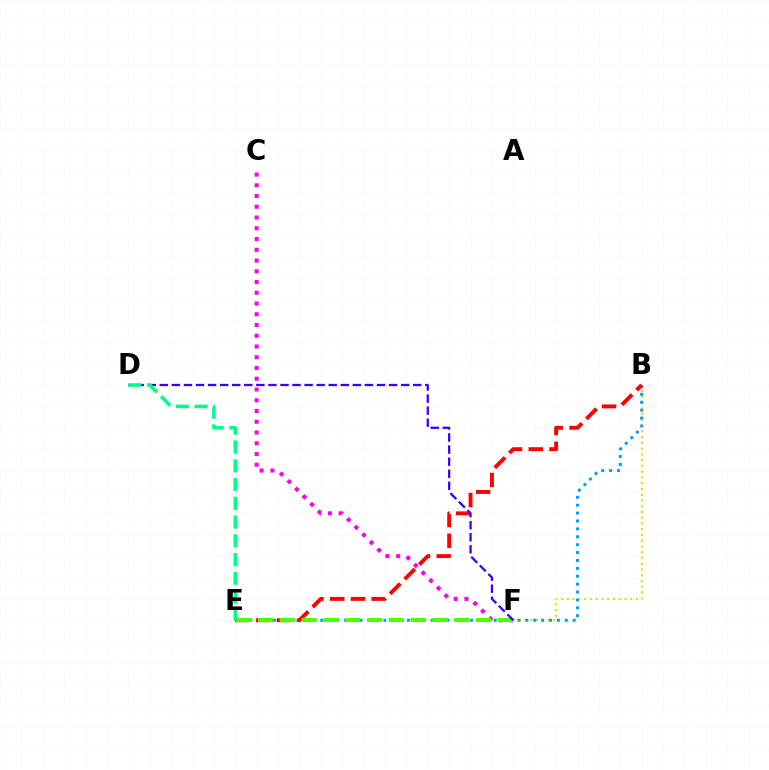{('C', 'F'): [{'color': '#ff00ed', 'line_style': 'dotted', 'thickness': 2.92}], ('B', 'F'): [{'color': '#ffd500', 'line_style': 'dotted', 'thickness': 1.56}], ('B', 'E'): [{'color': '#009eff', 'line_style': 'dotted', 'thickness': 2.14}, {'color': '#ff0000', 'line_style': 'dashed', 'thickness': 2.81}], ('E', 'F'): [{'color': '#4fff00', 'line_style': 'dashed', 'thickness': 2.96}], ('D', 'F'): [{'color': '#3700ff', 'line_style': 'dashed', 'thickness': 1.64}], ('D', 'E'): [{'color': '#00ff86', 'line_style': 'dashed', 'thickness': 2.55}]}